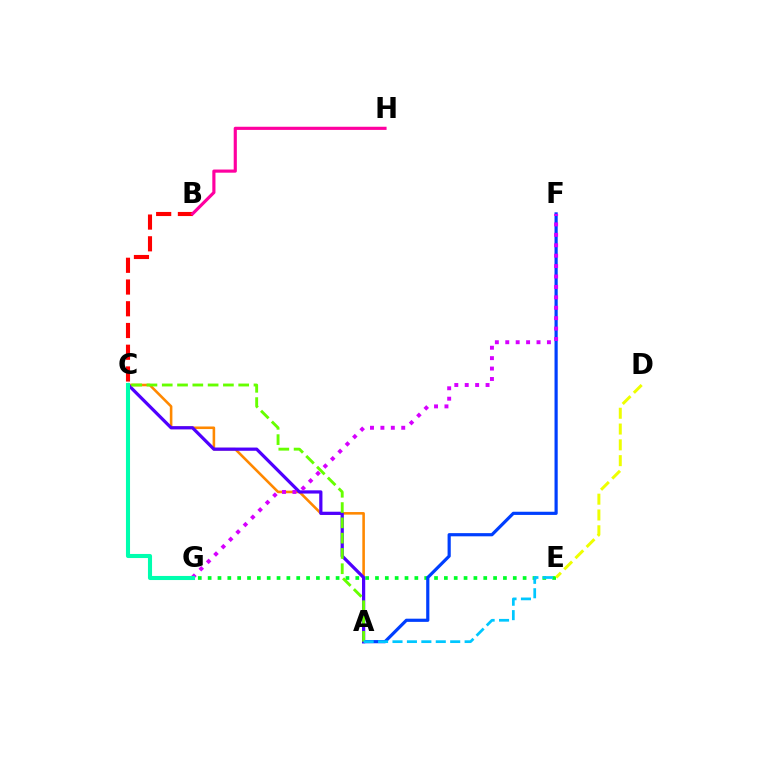{('E', 'G'): [{'color': '#00ff27', 'line_style': 'dotted', 'thickness': 2.67}], ('B', 'C'): [{'color': '#ff0000', 'line_style': 'dashed', 'thickness': 2.95}], ('A', 'F'): [{'color': '#003fff', 'line_style': 'solid', 'thickness': 2.29}], ('A', 'C'): [{'color': '#ff8800', 'line_style': 'solid', 'thickness': 1.86}, {'color': '#4f00ff', 'line_style': 'solid', 'thickness': 2.32}, {'color': '#66ff00', 'line_style': 'dashed', 'thickness': 2.08}], ('D', 'E'): [{'color': '#eeff00', 'line_style': 'dashed', 'thickness': 2.15}], ('F', 'G'): [{'color': '#d600ff', 'line_style': 'dotted', 'thickness': 2.83}], ('A', 'E'): [{'color': '#00c7ff', 'line_style': 'dashed', 'thickness': 1.96}], ('C', 'G'): [{'color': '#00ffaf', 'line_style': 'solid', 'thickness': 2.94}], ('B', 'H'): [{'color': '#ff00a0', 'line_style': 'solid', 'thickness': 2.27}]}